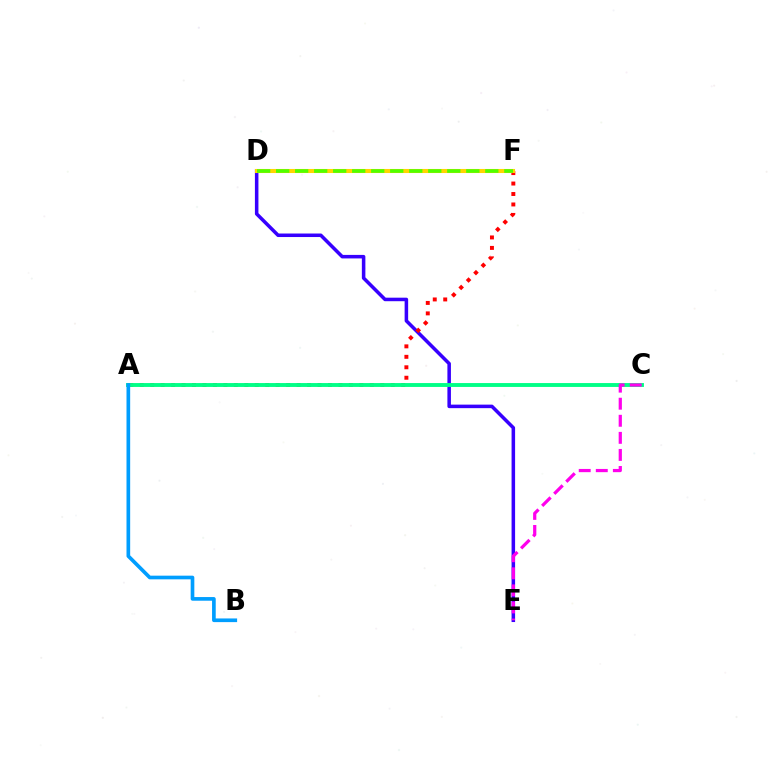{('D', 'E'): [{'color': '#3700ff', 'line_style': 'solid', 'thickness': 2.54}], ('A', 'F'): [{'color': '#ff0000', 'line_style': 'dotted', 'thickness': 2.84}], ('A', 'C'): [{'color': '#00ff86', 'line_style': 'solid', 'thickness': 2.79}], ('C', 'E'): [{'color': '#ff00ed', 'line_style': 'dashed', 'thickness': 2.32}], ('D', 'F'): [{'color': '#ffd500', 'line_style': 'solid', 'thickness': 2.93}, {'color': '#4fff00', 'line_style': 'dashed', 'thickness': 2.58}], ('A', 'B'): [{'color': '#009eff', 'line_style': 'solid', 'thickness': 2.64}]}